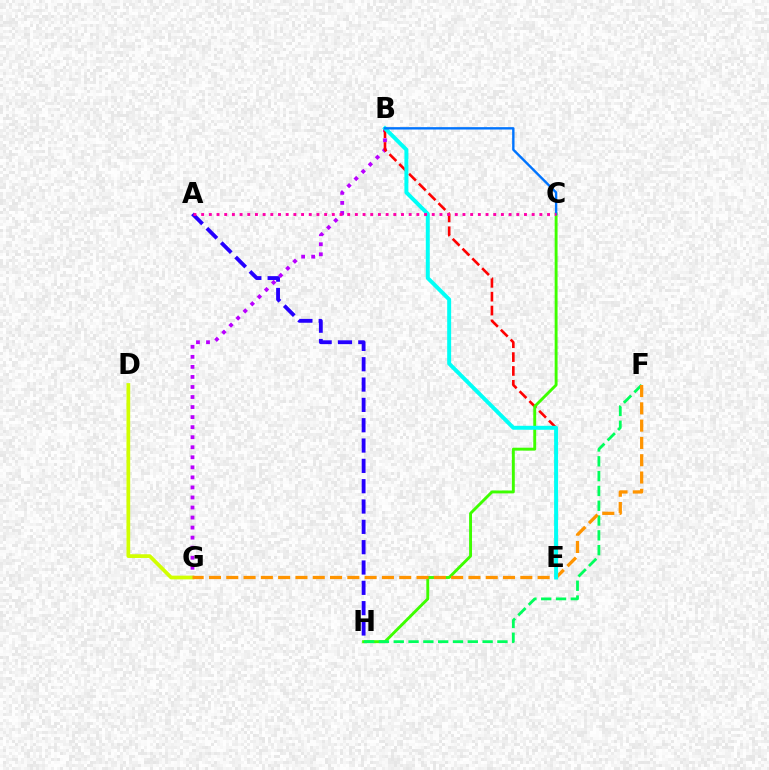{('B', 'G'): [{'color': '#b900ff', 'line_style': 'dotted', 'thickness': 2.73}], ('D', 'G'): [{'color': '#d1ff00', 'line_style': 'solid', 'thickness': 2.67}], ('B', 'E'): [{'color': '#ff0000', 'line_style': 'dashed', 'thickness': 1.88}, {'color': '#00fff6', 'line_style': 'solid', 'thickness': 2.85}], ('C', 'H'): [{'color': '#3dff00', 'line_style': 'solid', 'thickness': 2.08}], ('F', 'H'): [{'color': '#00ff5c', 'line_style': 'dashed', 'thickness': 2.01}], ('F', 'G'): [{'color': '#ff9400', 'line_style': 'dashed', 'thickness': 2.35}], ('B', 'C'): [{'color': '#0074ff', 'line_style': 'solid', 'thickness': 1.71}], ('A', 'H'): [{'color': '#2500ff', 'line_style': 'dashed', 'thickness': 2.76}], ('A', 'C'): [{'color': '#ff00ac', 'line_style': 'dotted', 'thickness': 2.09}]}